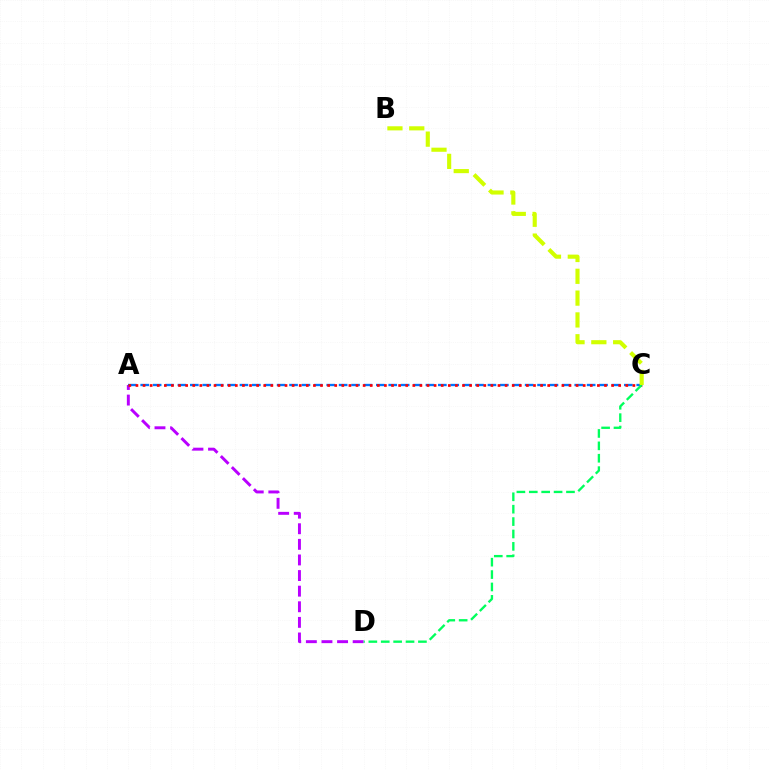{('A', 'D'): [{'color': '#b900ff', 'line_style': 'dashed', 'thickness': 2.12}], ('A', 'C'): [{'color': '#0074ff', 'line_style': 'dashed', 'thickness': 1.68}, {'color': '#ff0000', 'line_style': 'dotted', 'thickness': 1.93}], ('C', 'D'): [{'color': '#00ff5c', 'line_style': 'dashed', 'thickness': 1.68}], ('B', 'C'): [{'color': '#d1ff00', 'line_style': 'dashed', 'thickness': 2.96}]}